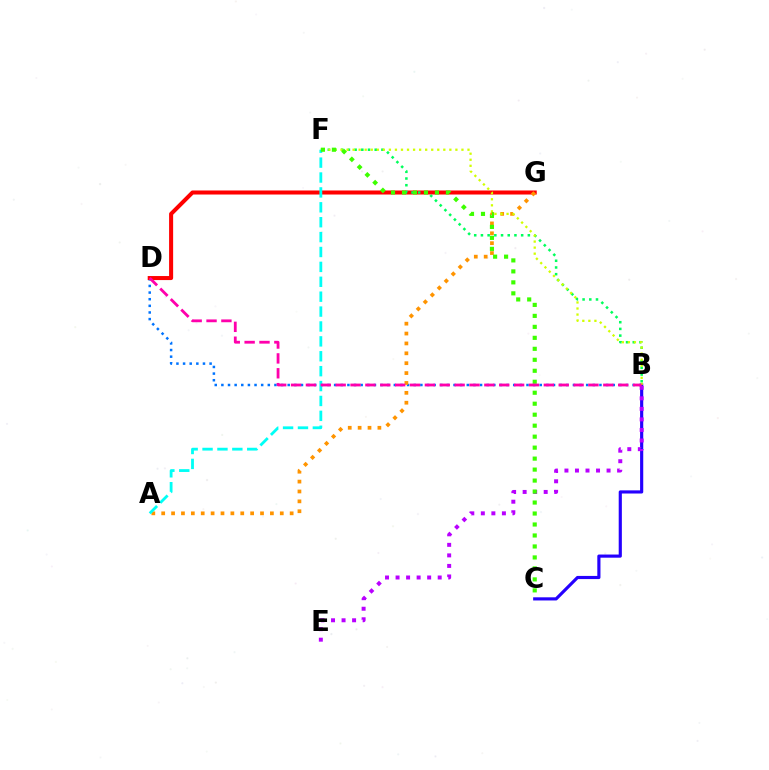{('B', 'D'): [{'color': '#0074ff', 'line_style': 'dotted', 'thickness': 1.8}, {'color': '#ff00ac', 'line_style': 'dashed', 'thickness': 2.02}], ('D', 'G'): [{'color': '#ff0000', 'line_style': 'solid', 'thickness': 2.91}], ('B', 'C'): [{'color': '#2500ff', 'line_style': 'solid', 'thickness': 2.27}], ('A', 'G'): [{'color': '#ff9400', 'line_style': 'dotted', 'thickness': 2.68}], ('B', 'F'): [{'color': '#00ff5c', 'line_style': 'dotted', 'thickness': 1.82}, {'color': '#d1ff00', 'line_style': 'dotted', 'thickness': 1.64}], ('A', 'F'): [{'color': '#00fff6', 'line_style': 'dashed', 'thickness': 2.02}], ('B', 'E'): [{'color': '#b900ff', 'line_style': 'dotted', 'thickness': 2.86}], ('C', 'F'): [{'color': '#3dff00', 'line_style': 'dotted', 'thickness': 2.98}]}